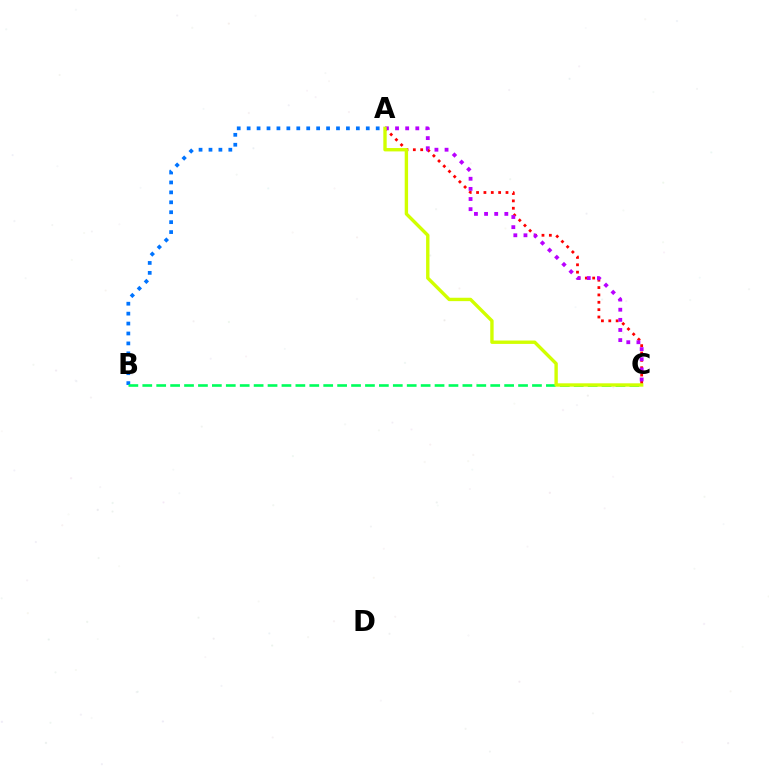{('A', 'C'): [{'color': '#ff0000', 'line_style': 'dotted', 'thickness': 2.0}, {'color': '#b900ff', 'line_style': 'dotted', 'thickness': 2.75}, {'color': '#d1ff00', 'line_style': 'solid', 'thickness': 2.43}], ('A', 'B'): [{'color': '#0074ff', 'line_style': 'dotted', 'thickness': 2.7}], ('B', 'C'): [{'color': '#00ff5c', 'line_style': 'dashed', 'thickness': 1.89}]}